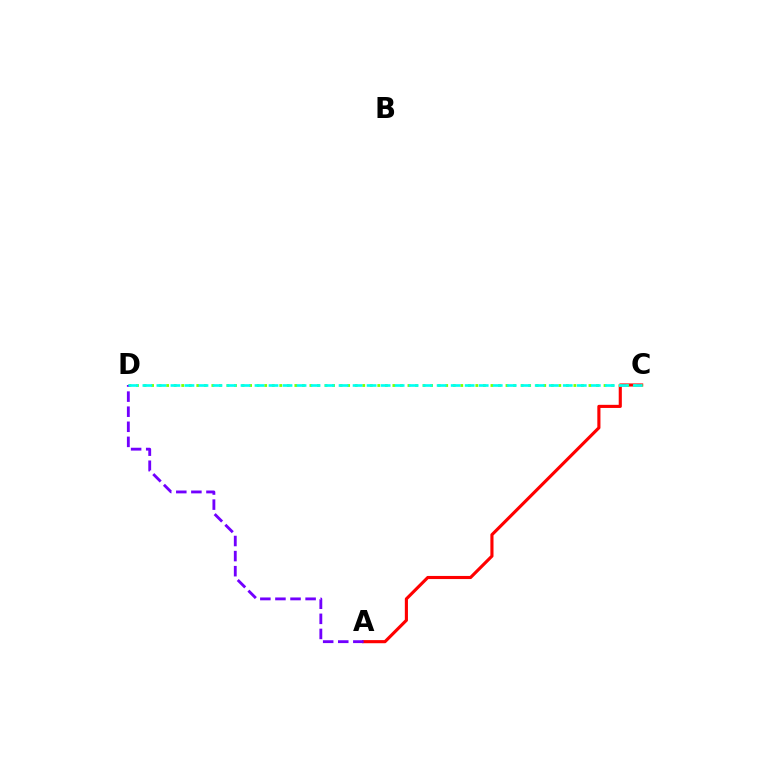{('A', 'C'): [{'color': '#ff0000', 'line_style': 'solid', 'thickness': 2.25}], ('C', 'D'): [{'color': '#84ff00', 'line_style': 'dotted', 'thickness': 2.05}, {'color': '#00fff6', 'line_style': 'dashed', 'thickness': 1.9}], ('A', 'D'): [{'color': '#7200ff', 'line_style': 'dashed', 'thickness': 2.05}]}